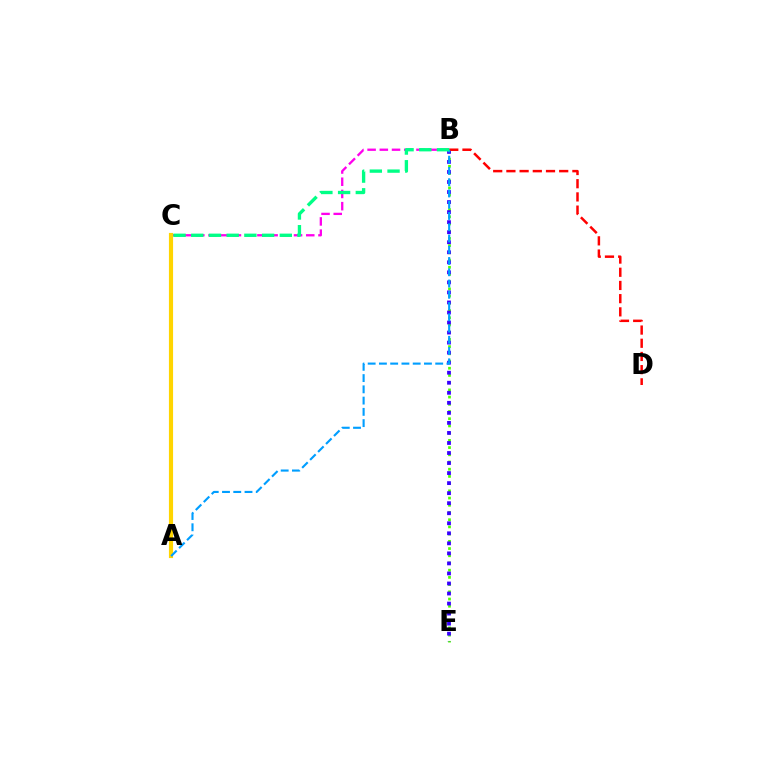{('B', 'E'): [{'color': '#4fff00', 'line_style': 'dotted', 'thickness': 1.96}, {'color': '#3700ff', 'line_style': 'dotted', 'thickness': 2.73}], ('B', 'C'): [{'color': '#ff00ed', 'line_style': 'dashed', 'thickness': 1.66}, {'color': '#00ff86', 'line_style': 'dashed', 'thickness': 2.41}], ('B', 'D'): [{'color': '#ff0000', 'line_style': 'dashed', 'thickness': 1.79}], ('A', 'C'): [{'color': '#ffd500', 'line_style': 'solid', 'thickness': 2.99}], ('A', 'B'): [{'color': '#009eff', 'line_style': 'dashed', 'thickness': 1.53}]}